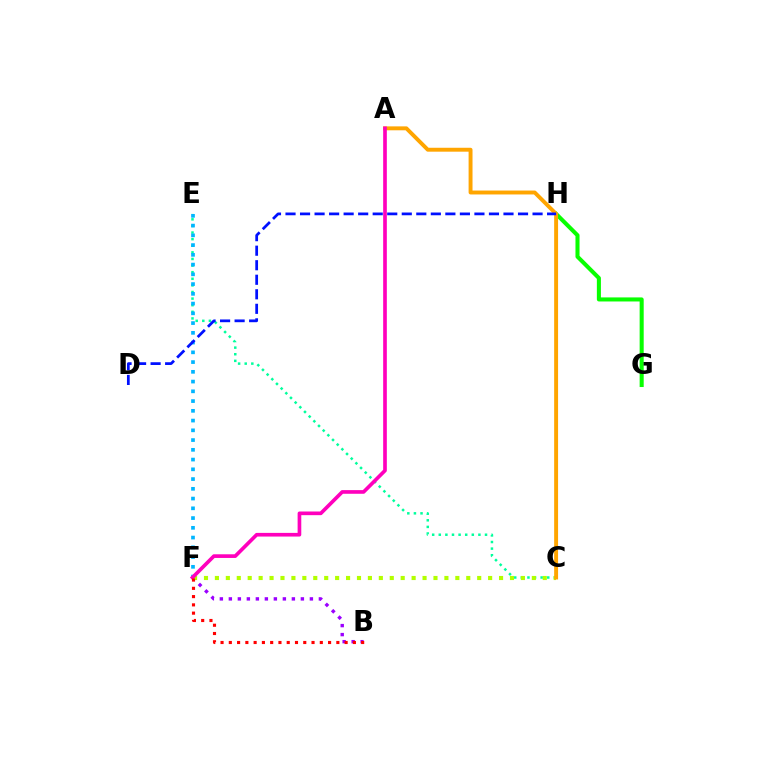{('C', 'E'): [{'color': '#00ff9d', 'line_style': 'dotted', 'thickness': 1.79}], ('G', 'H'): [{'color': '#08ff00', 'line_style': 'solid', 'thickness': 2.92}], ('E', 'F'): [{'color': '#00b5ff', 'line_style': 'dotted', 'thickness': 2.65}], ('B', 'F'): [{'color': '#9b00ff', 'line_style': 'dotted', 'thickness': 2.45}, {'color': '#ff0000', 'line_style': 'dotted', 'thickness': 2.25}], ('C', 'F'): [{'color': '#b3ff00', 'line_style': 'dotted', 'thickness': 2.97}], ('A', 'C'): [{'color': '#ffa500', 'line_style': 'solid', 'thickness': 2.82}], ('A', 'F'): [{'color': '#ff00bd', 'line_style': 'solid', 'thickness': 2.64}], ('D', 'H'): [{'color': '#0010ff', 'line_style': 'dashed', 'thickness': 1.97}]}